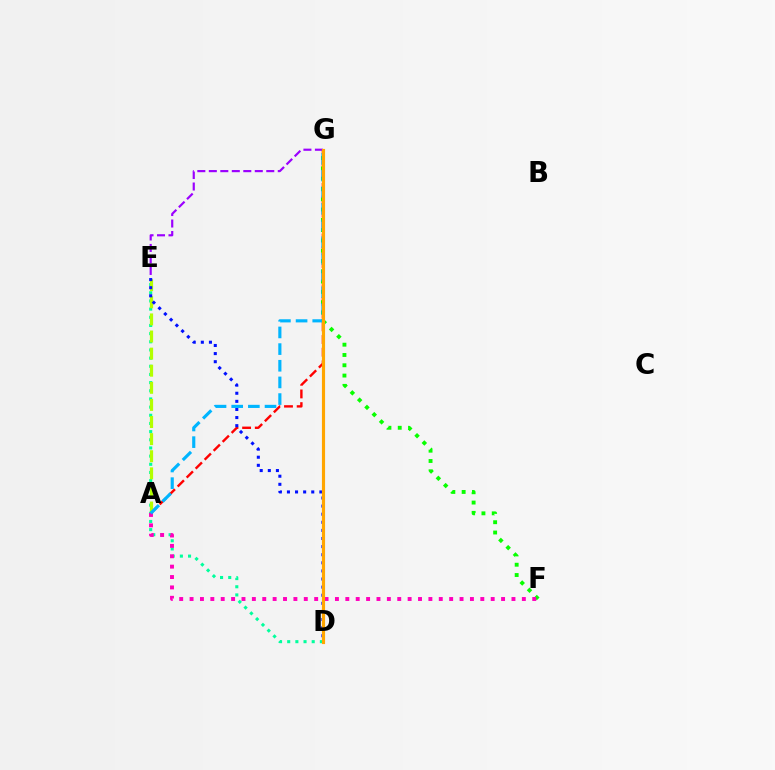{('D', 'E'): [{'color': '#00ff9d', 'line_style': 'dotted', 'thickness': 2.22}, {'color': '#0010ff', 'line_style': 'dotted', 'thickness': 2.2}], ('A', 'G'): [{'color': '#ff0000', 'line_style': 'dashed', 'thickness': 1.72}, {'color': '#00b5ff', 'line_style': 'dashed', 'thickness': 2.26}], ('F', 'G'): [{'color': '#08ff00', 'line_style': 'dotted', 'thickness': 2.8}], ('A', 'E'): [{'color': '#b3ff00', 'line_style': 'dashed', 'thickness': 2.32}], ('A', 'F'): [{'color': '#ff00bd', 'line_style': 'dotted', 'thickness': 2.82}], ('E', 'G'): [{'color': '#9b00ff', 'line_style': 'dashed', 'thickness': 1.56}], ('D', 'G'): [{'color': '#ffa500', 'line_style': 'solid', 'thickness': 2.27}]}